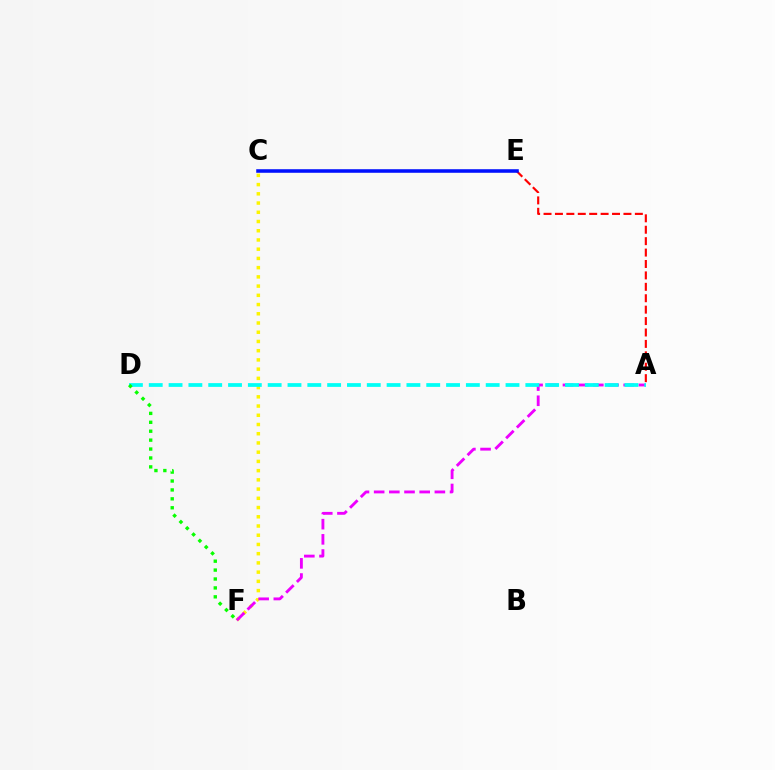{('C', 'F'): [{'color': '#fcf500', 'line_style': 'dotted', 'thickness': 2.51}], ('A', 'F'): [{'color': '#ee00ff', 'line_style': 'dashed', 'thickness': 2.06}], ('A', 'E'): [{'color': '#ff0000', 'line_style': 'dashed', 'thickness': 1.55}], ('C', 'E'): [{'color': '#0010ff', 'line_style': 'solid', 'thickness': 2.56}], ('A', 'D'): [{'color': '#00fff6', 'line_style': 'dashed', 'thickness': 2.69}], ('D', 'F'): [{'color': '#08ff00', 'line_style': 'dotted', 'thickness': 2.42}]}